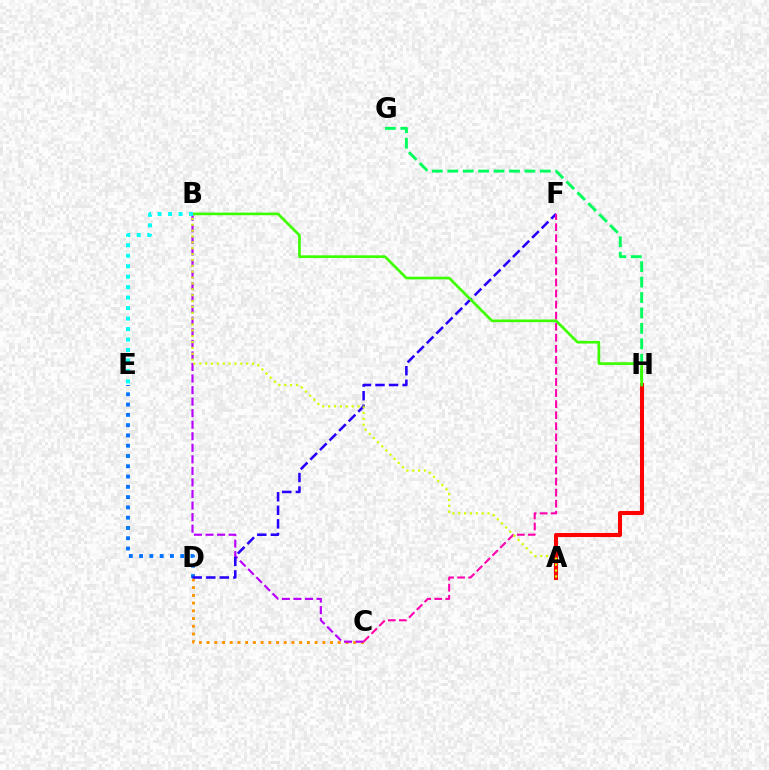{('C', 'D'): [{'color': '#ff9400', 'line_style': 'dotted', 'thickness': 2.1}], ('D', 'E'): [{'color': '#0074ff', 'line_style': 'dotted', 'thickness': 2.79}], ('A', 'H'): [{'color': '#ff0000', 'line_style': 'solid', 'thickness': 2.94}], ('G', 'H'): [{'color': '#00ff5c', 'line_style': 'dashed', 'thickness': 2.1}], ('B', 'C'): [{'color': '#b900ff', 'line_style': 'dashed', 'thickness': 1.57}], ('D', 'F'): [{'color': '#2500ff', 'line_style': 'dashed', 'thickness': 1.84}], ('C', 'F'): [{'color': '#ff00ac', 'line_style': 'dashed', 'thickness': 1.5}], ('A', 'B'): [{'color': '#d1ff00', 'line_style': 'dotted', 'thickness': 1.59}], ('B', 'H'): [{'color': '#3dff00', 'line_style': 'solid', 'thickness': 1.93}], ('B', 'E'): [{'color': '#00fff6', 'line_style': 'dotted', 'thickness': 2.85}]}